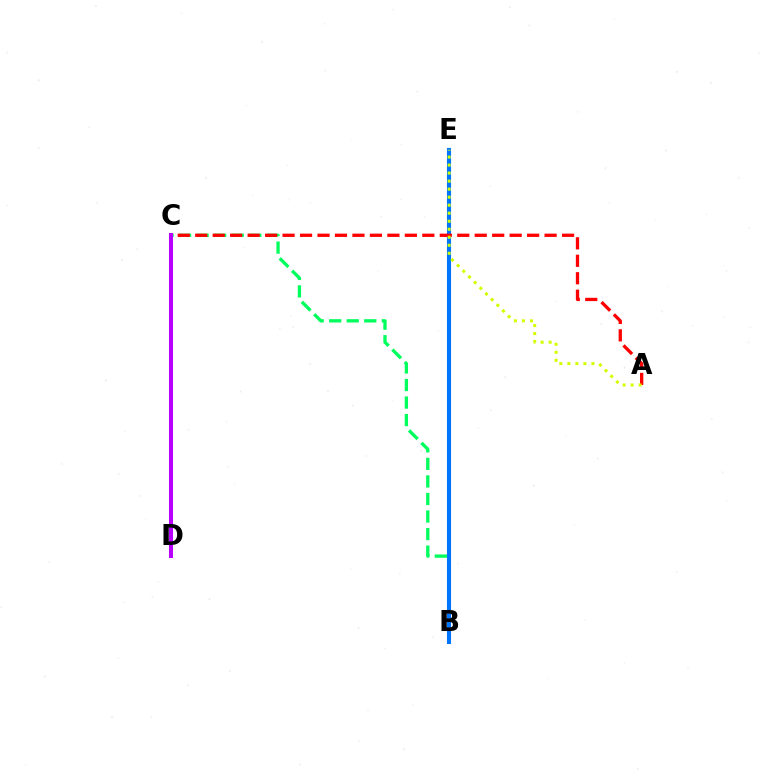{('B', 'C'): [{'color': '#00ff5c', 'line_style': 'dashed', 'thickness': 2.38}], ('B', 'E'): [{'color': '#0074ff', 'line_style': 'solid', 'thickness': 2.94}], ('A', 'C'): [{'color': '#ff0000', 'line_style': 'dashed', 'thickness': 2.37}], ('A', 'E'): [{'color': '#d1ff00', 'line_style': 'dotted', 'thickness': 2.18}], ('C', 'D'): [{'color': '#b900ff', 'line_style': 'solid', 'thickness': 2.9}]}